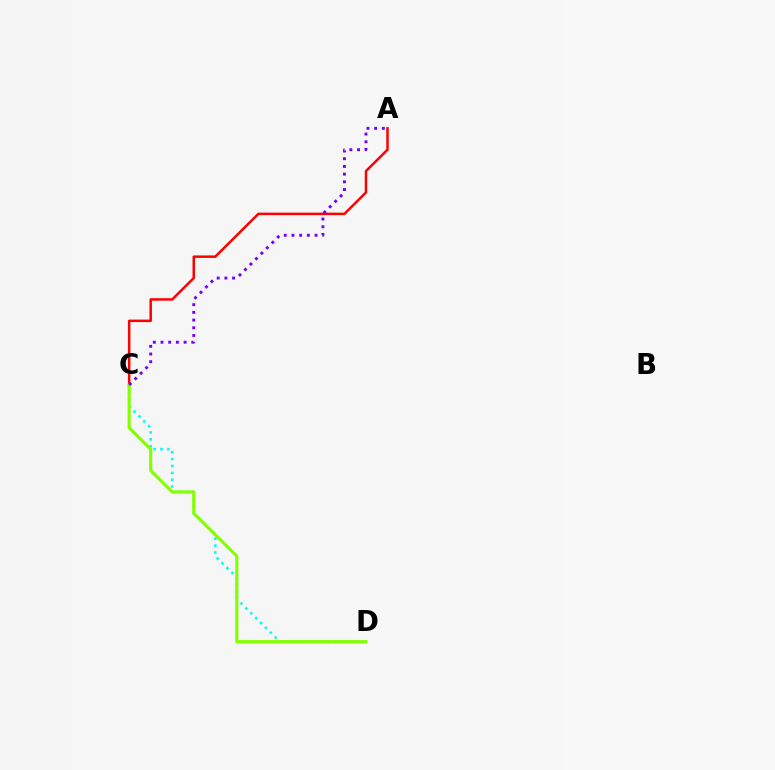{('C', 'D'): [{'color': '#00fff6', 'line_style': 'dotted', 'thickness': 1.87}, {'color': '#84ff00', 'line_style': 'solid', 'thickness': 2.25}], ('A', 'C'): [{'color': '#ff0000', 'line_style': 'solid', 'thickness': 1.79}, {'color': '#7200ff', 'line_style': 'dotted', 'thickness': 2.09}]}